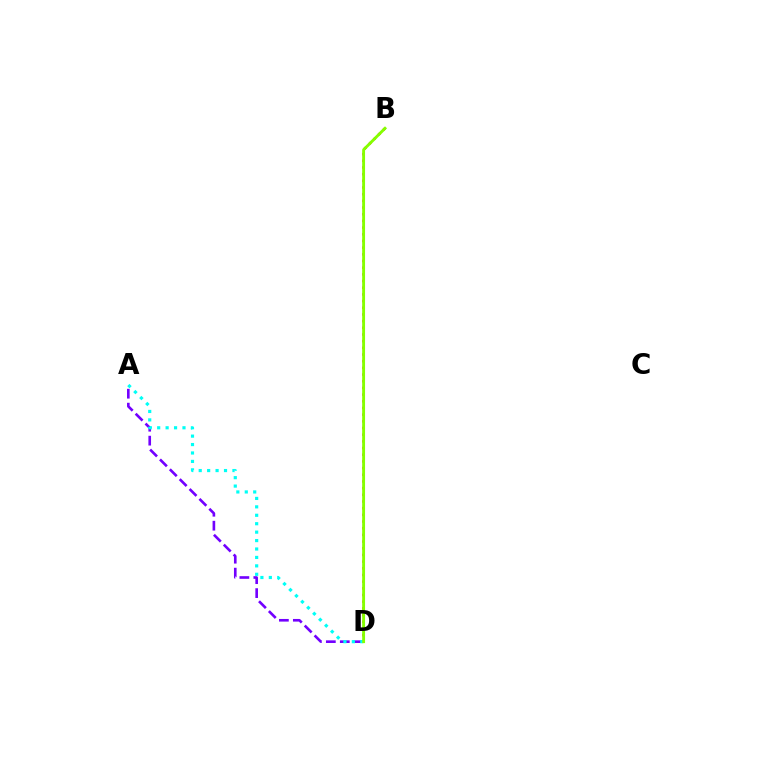{('B', 'D'): [{'color': '#ff0000', 'line_style': 'dotted', 'thickness': 1.81}, {'color': '#84ff00', 'line_style': 'solid', 'thickness': 2.07}], ('A', 'D'): [{'color': '#7200ff', 'line_style': 'dashed', 'thickness': 1.9}, {'color': '#00fff6', 'line_style': 'dotted', 'thickness': 2.29}]}